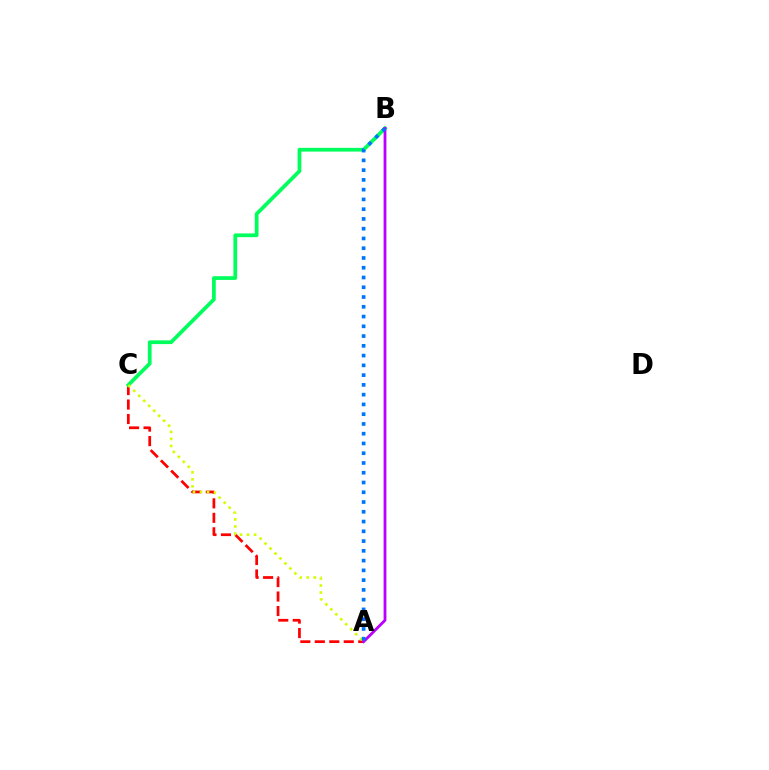{('A', 'C'): [{'color': '#ff0000', 'line_style': 'dashed', 'thickness': 1.97}, {'color': '#d1ff00', 'line_style': 'dotted', 'thickness': 1.91}], ('B', 'C'): [{'color': '#00ff5c', 'line_style': 'solid', 'thickness': 2.69}], ('A', 'B'): [{'color': '#b900ff', 'line_style': 'solid', 'thickness': 2.02}, {'color': '#0074ff', 'line_style': 'dotted', 'thickness': 2.65}]}